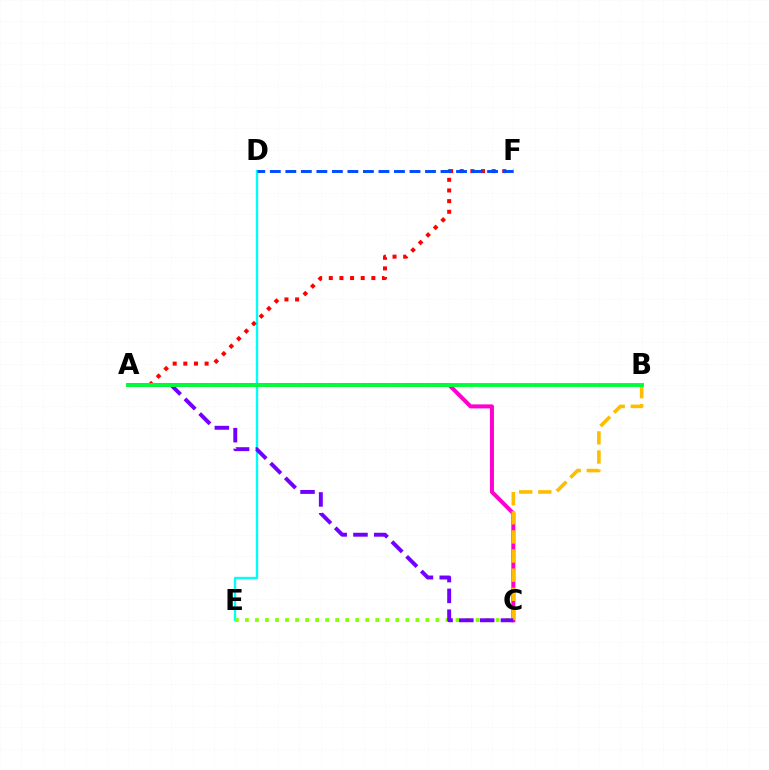{('D', 'E'): [{'color': '#00fff6', 'line_style': 'solid', 'thickness': 1.7}], ('C', 'E'): [{'color': '#84ff00', 'line_style': 'dotted', 'thickness': 2.72}], ('A', 'C'): [{'color': '#ff00cf', 'line_style': 'solid', 'thickness': 2.89}, {'color': '#7200ff', 'line_style': 'dashed', 'thickness': 2.83}], ('B', 'C'): [{'color': '#ffbd00', 'line_style': 'dashed', 'thickness': 2.6}], ('A', 'F'): [{'color': '#ff0000', 'line_style': 'dotted', 'thickness': 2.89}], ('A', 'B'): [{'color': '#00ff39', 'line_style': 'solid', 'thickness': 2.8}], ('D', 'F'): [{'color': '#004bff', 'line_style': 'dashed', 'thickness': 2.11}]}